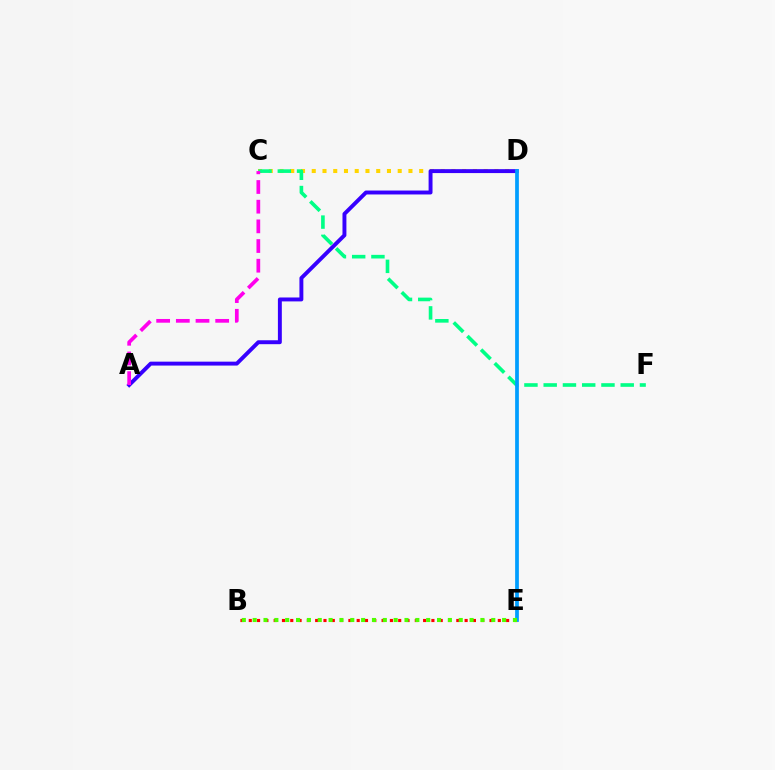{('C', 'D'): [{'color': '#ffd500', 'line_style': 'dotted', 'thickness': 2.92}], ('A', 'D'): [{'color': '#3700ff', 'line_style': 'solid', 'thickness': 2.82}], ('C', 'F'): [{'color': '#00ff86', 'line_style': 'dashed', 'thickness': 2.62}], ('B', 'E'): [{'color': '#ff0000', 'line_style': 'dotted', 'thickness': 2.26}, {'color': '#4fff00', 'line_style': 'dotted', 'thickness': 2.95}], ('D', 'E'): [{'color': '#009eff', 'line_style': 'solid', 'thickness': 2.69}], ('A', 'C'): [{'color': '#ff00ed', 'line_style': 'dashed', 'thickness': 2.67}]}